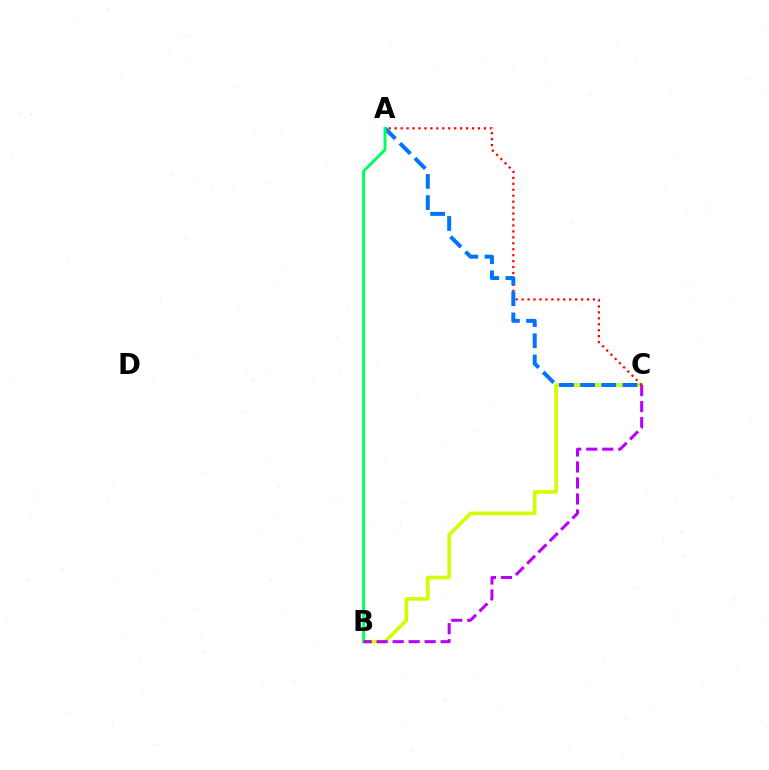{('B', 'C'): [{'color': '#d1ff00', 'line_style': 'solid', 'thickness': 2.61}, {'color': '#b900ff', 'line_style': 'dashed', 'thickness': 2.17}], ('A', 'C'): [{'color': '#ff0000', 'line_style': 'dotted', 'thickness': 1.62}, {'color': '#0074ff', 'line_style': 'dashed', 'thickness': 2.87}], ('A', 'B'): [{'color': '#00ff5c', 'line_style': 'solid', 'thickness': 2.12}]}